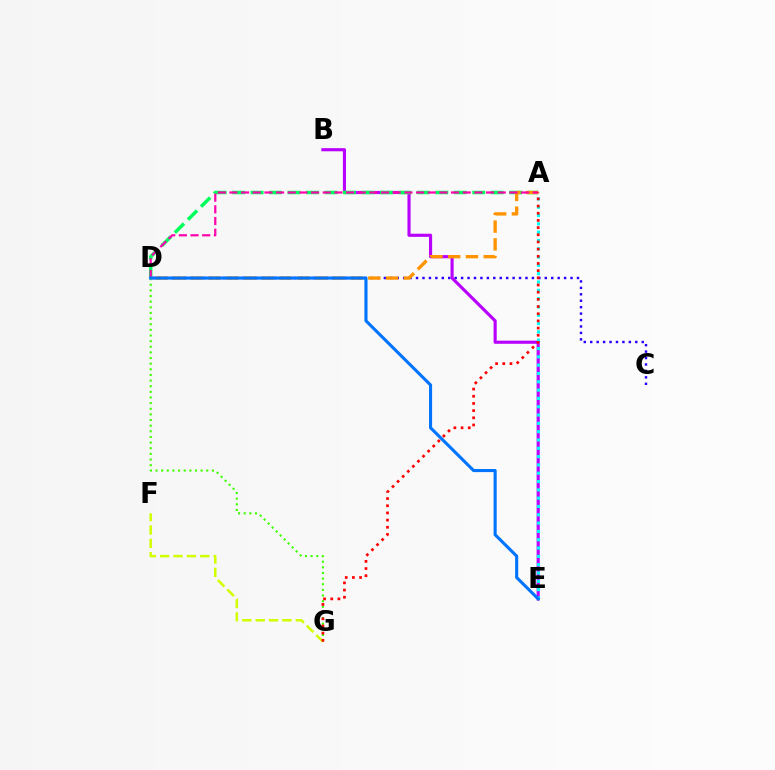{('C', 'D'): [{'color': '#2500ff', 'line_style': 'dotted', 'thickness': 1.75}], ('B', 'E'): [{'color': '#b900ff', 'line_style': 'solid', 'thickness': 2.26}], ('A', 'D'): [{'color': '#00ff5c', 'line_style': 'dashed', 'thickness': 2.51}, {'color': '#ff9400', 'line_style': 'dashed', 'thickness': 2.41}, {'color': '#ff00ac', 'line_style': 'dashed', 'thickness': 1.58}], ('D', 'G'): [{'color': '#3dff00', 'line_style': 'dotted', 'thickness': 1.53}], ('F', 'G'): [{'color': '#d1ff00', 'line_style': 'dashed', 'thickness': 1.82}], ('A', 'E'): [{'color': '#00fff6', 'line_style': 'dotted', 'thickness': 2.26}], ('A', 'G'): [{'color': '#ff0000', 'line_style': 'dotted', 'thickness': 1.95}], ('D', 'E'): [{'color': '#0074ff', 'line_style': 'solid', 'thickness': 2.23}]}